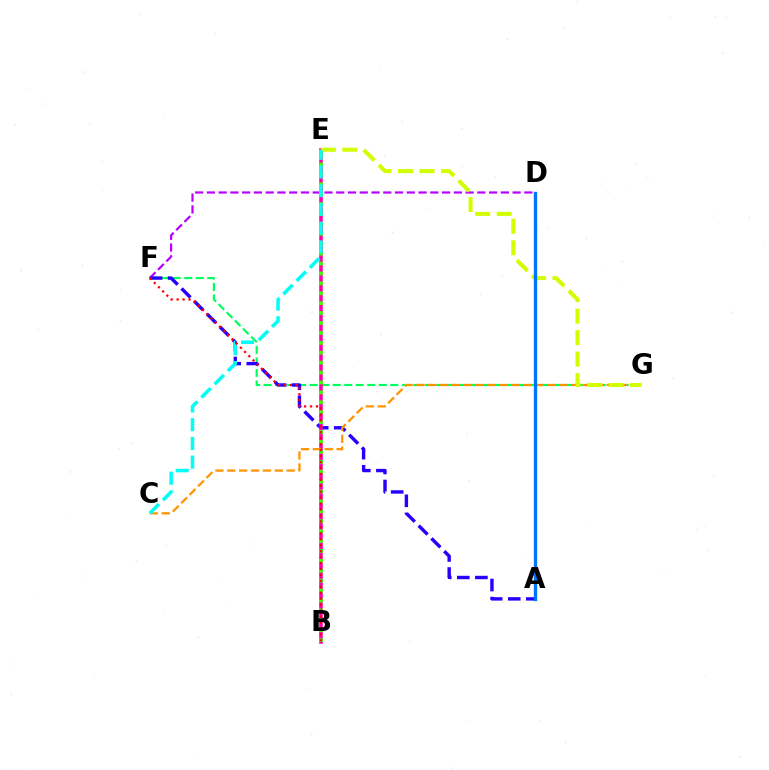{('D', 'F'): [{'color': '#b900ff', 'line_style': 'dashed', 'thickness': 1.6}], ('F', 'G'): [{'color': '#00ff5c', 'line_style': 'dashed', 'thickness': 1.56}], ('A', 'F'): [{'color': '#2500ff', 'line_style': 'dashed', 'thickness': 2.46}], ('B', 'E'): [{'color': '#ff00ac', 'line_style': 'solid', 'thickness': 2.58}, {'color': '#3dff00', 'line_style': 'dotted', 'thickness': 2.69}], ('C', 'G'): [{'color': '#ff9400', 'line_style': 'dashed', 'thickness': 1.62}], ('E', 'G'): [{'color': '#d1ff00', 'line_style': 'dashed', 'thickness': 2.92}], ('C', 'E'): [{'color': '#00fff6', 'line_style': 'dashed', 'thickness': 2.54}], ('A', 'D'): [{'color': '#0074ff', 'line_style': 'solid', 'thickness': 2.39}], ('B', 'F'): [{'color': '#ff0000', 'line_style': 'dotted', 'thickness': 1.61}]}